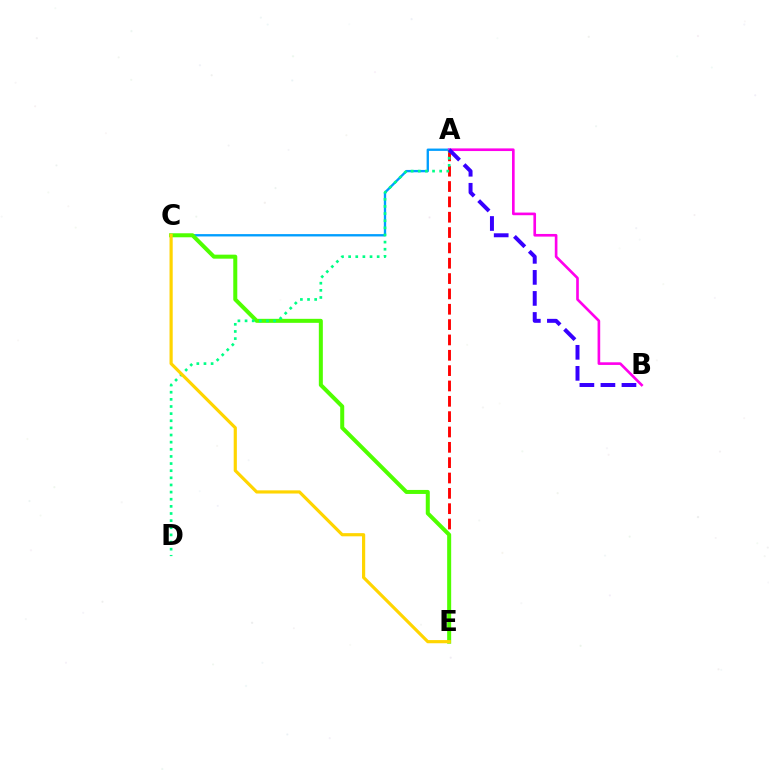{('A', 'C'): [{'color': '#009eff', 'line_style': 'solid', 'thickness': 1.69}], ('A', 'E'): [{'color': '#ff0000', 'line_style': 'dashed', 'thickness': 2.08}], ('A', 'B'): [{'color': '#ff00ed', 'line_style': 'solid', 'thickness': 1.91}, {'color': '#3700ff', 'line_style': 'dashed', 'thickness': 2.86}], ('C', 'E'): [{'color': '#4fff00', 'line_style': 'solid', 'thickness': 2.89}, {'color': '#ffd500', 'line_style': 'solid', 'thickness': 2.28}], ('A', 'D'): [{'color': '#00ff86', 'line_style': 'dotted', 'thickness': 1.94}]}